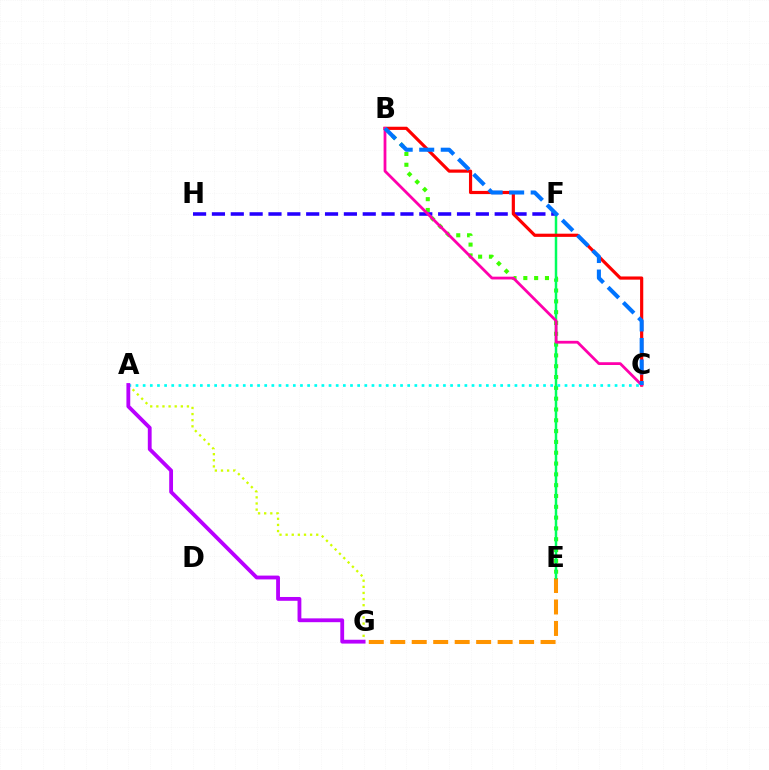{('A', 'G'): [{'color': '#d1ff00', 'line_style': 'dotted', 'thickness': 1.66}, {'color': '#b900ff', 'line_style': 'solid', 'thickness': 2.75}], ('F', 'H'): [{'color': '#2500ff', 'line_style': 'dashed', 'thickness': 2.56}], ('B', 'E'): [{'color': '#3dff00', 'line_style': 'dotted', 'thickness': 2.94}], ('E', 'G'): [{'color': '#ff9400', 'line_style': 'dashed', 'thickness': 2.92}], ('E', 'F'): [{'color': '#00ff5c', 'line_style': 'solid', 'thickness': 1.79}], ('B', 'C'): [{'color': '#ff0000', 'line_style': 'solid', 'thickness': 2.29}, {'color': '#ff00ac', 'line_style': 'solid', 'thickness': 2.0}, {'color': '#0074ff', 'line_style': 'dashed', 'thickness': 2.93}], ('A', 'C'): [{'color': '#00fff6', 'line_style': 'dotted', 'thickness': 1.94}]}